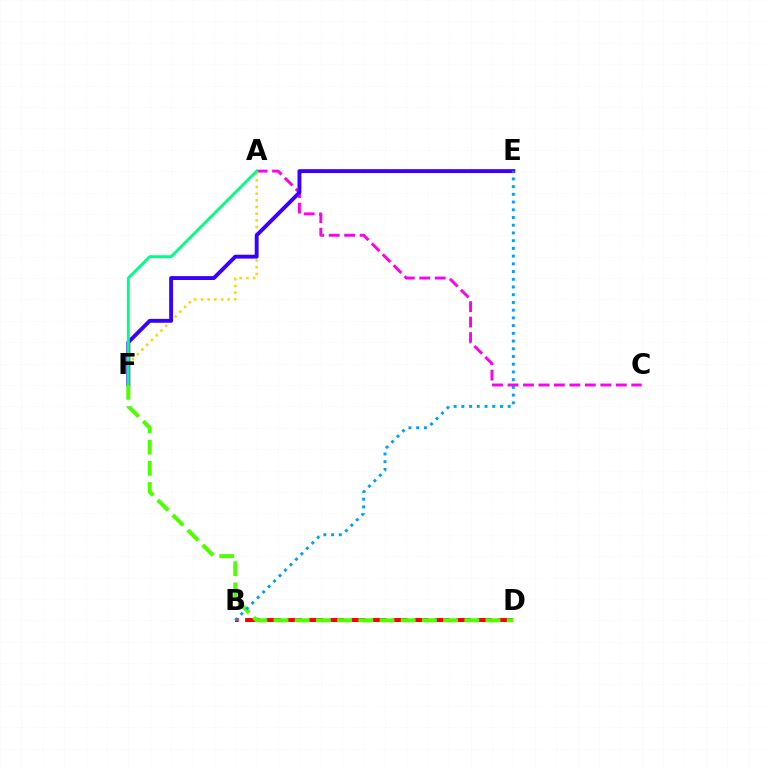{('A', 'C'): [{'color': '#ff00ed', 'line_style': 'dashed', 'thickness': 2.1}], ('A', 'F'): [{'color': '#ffd500', 'line_style': 'dotted', 'thickness': 1.82}, {'color': '#00ff86', 'line_style': 'solid', 'thickness': 2.08}], ('E', 'F'): [{'color': '#3700ff', 'line_style': 'solid', 'thickness': 2.79}], ('B', 'D'): [{'color': '#ff0000', 'line_style': 'dashed', 'thickness': 2.87}], ('D', 'F'): [{'color': '#4fff00', 'line_style': 'dashed', 'thickness': 2.88}], ('B', 'E'): [{'color': '#009eff', 'line_style': 'dotted', 'thickness': 2.1}]}